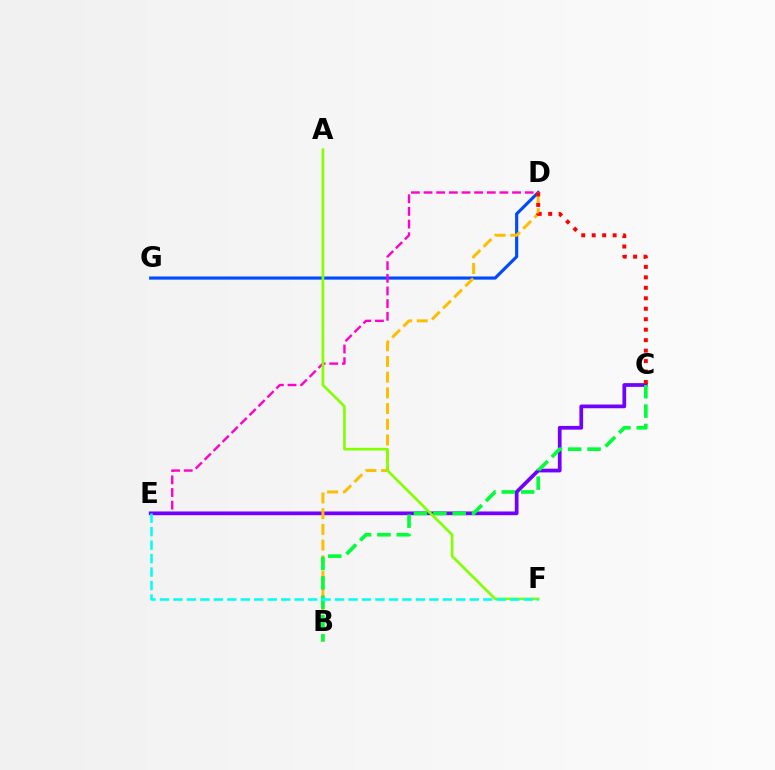{('D', 'G'): [{'color': '#004bff', 'line_style': 'solid', 'thickness': 2.27}], ('D', 'E'): [{'color': '#ff00cf', 'line_style': 'dashed', 'thickness': 1.72}], ('C', 'E'): [{'color': '#7200ff', 'line_style': 'solid', 'thickness': 2.68}], ('B', 'D'): [{'color': '#ffbd00', 'line_style': 'dashed', 'thickness': 2.13}], ('C', 'D'): [{'color': '#ff0000', 'line_style': 'dotted', 'thickness': 2.84}], ('A', 'F'): [{'color': '#84ff00', 'line_style': 'solid', 'thickness': 1.92}], ('B', 'C'): [{'color': '#00ff39', 'line_style': 'dashed', 'thickness': 2.63}], ('E', 'F'): [{'color': '#00fff6', 'line_style': 'dashed', 'thickness': 1.83}]}